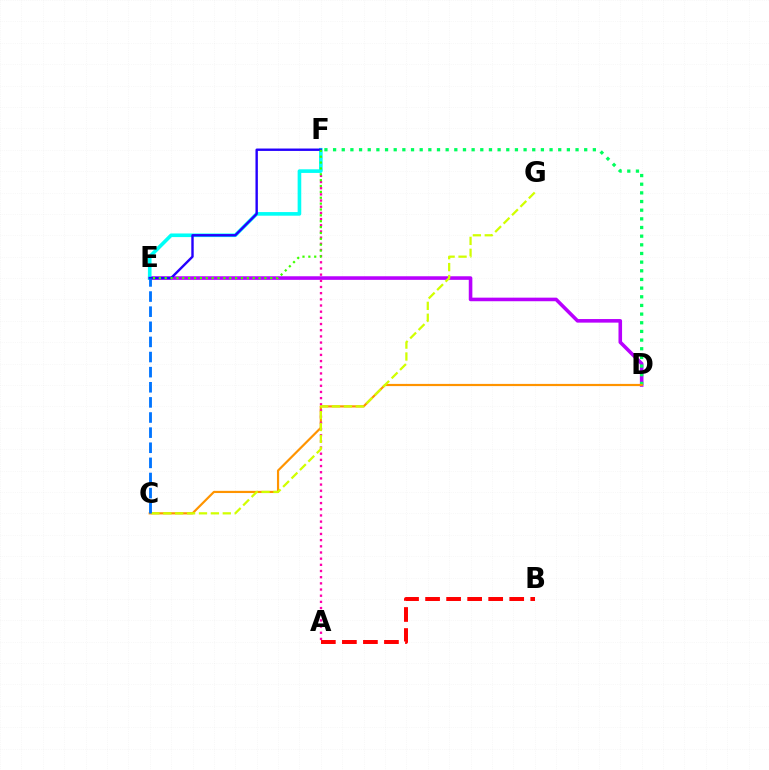{('D', 'E'): [{'color': '#b900ff', 'line_style': 'solid', 'thickness': 2.58}], ('D', 'F'): [{'color': '#00ff5c', 'line_style': 'dotted', 'thickness': 2.35}], ('C', 'D'): [{'color': '#ff9400', 'line_style': 'solid', 'thickness': 1.57}], ('A', 'F'): [{'color': '#ff00ac', 'line_style': 'dotted', 'thickness': 1.68}], ('E', 'F'): [{'color': '#00fff6', 'line_style': 'solid', 'thickness': 2.61}, {'color': '#2500ff', 'line_style': 'solid', 'thickness': 1.73}, {'color': '#3dff00', 'line_style': 'dotted', 'thickness': 1.59}], ('C', 'G'): [{'color': '#d1ff00', 'line_style': 'dashed', 'thickness': 1.62}], ('A', 'B'): [{'color': '#ff0000', 'line_style': 'dashed', 'thickness': 2.86}], ('C', 'E'): [{'color': '#0074ff', 'line_style': 'dashed', 'thickness': 2.05}]}